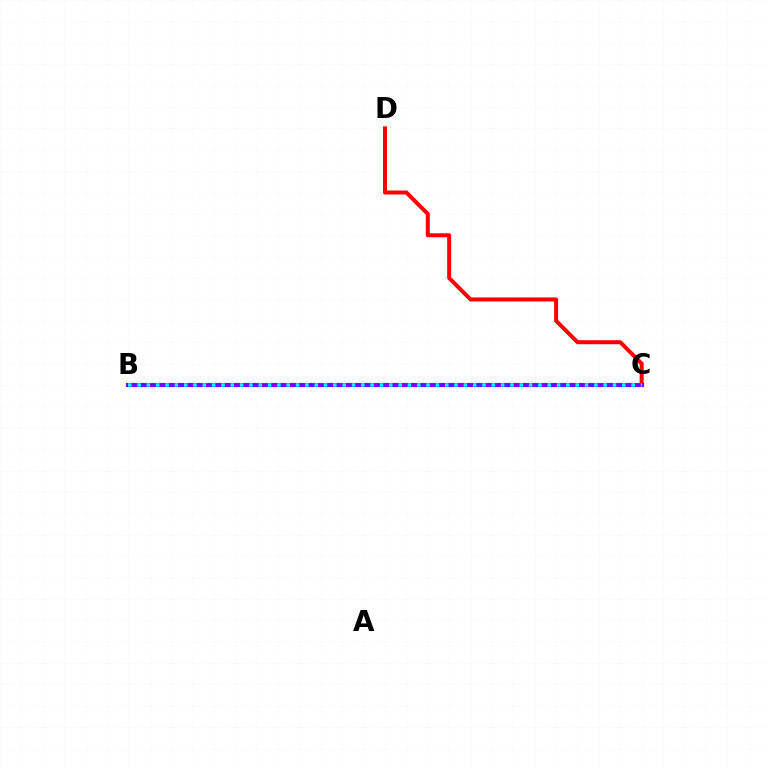{('B', 'C'): [{'color': '#84ff00', 'line_style': 'dotted', 'thickness': 2.19}, {'color': '#7200ff', 'line_style': 'solid', 'thickness': 2.98}, {'color': '#00fff6', 'line_style': 'dotted', 'thickness': 2.53}], ('C', 'D'): [{'color': '#ff0000', 'line_style': 'solid', 'thickness': 2.88}]}